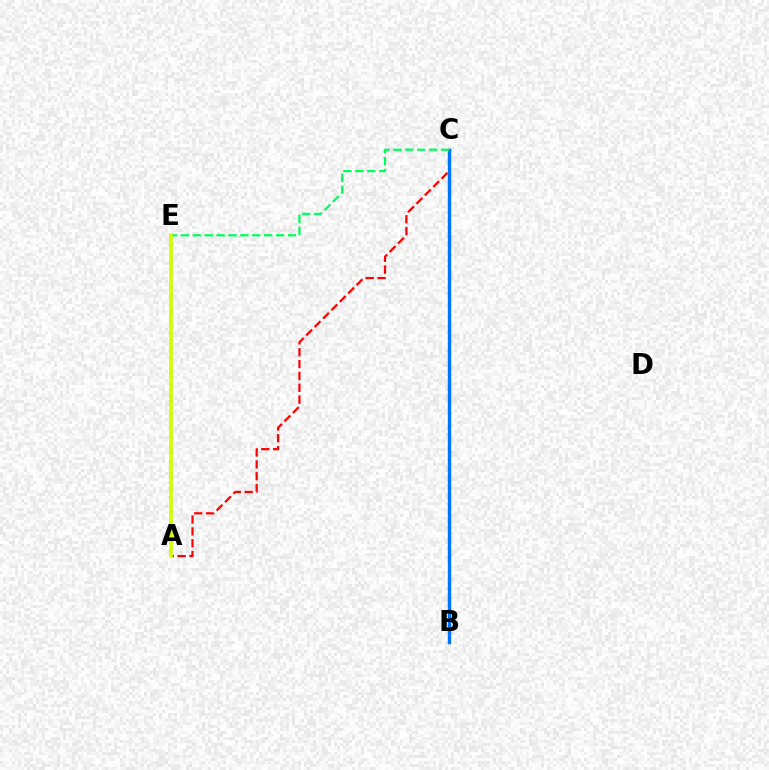{('A', 'E'): [{'color': '#b900ff', 'line_style': 'dashed', 'thickness': 1.72}, {'color': '#d1ff00', 'line_style': 'solid', 'thickness': 2.58}], ('A', 'C'): [{'color': '#ff0000', 'line_style': 'dashed', 'thickness': 1.61}], ('B', 'C'): [{'color': '#0074ff', 'line_style': 'solid', 'thickness': 2.45}], ('C', 'E'): [{'color': '#00ff5c', 'line_style': 'dashed', 'thickness': 1.62}]}